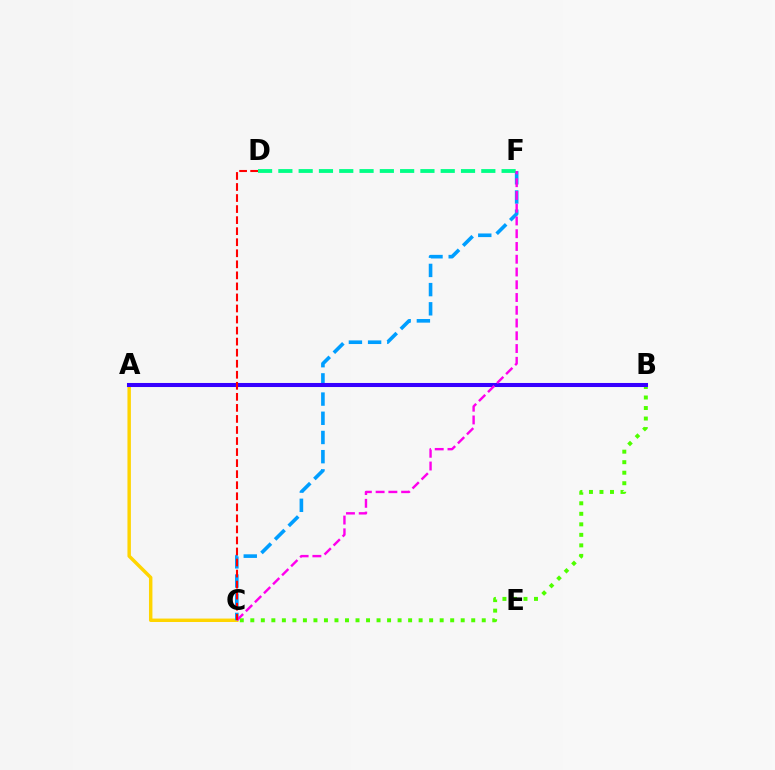{('B', 'C'): [{'color': '#4fff00', 'line_style': 'dotted', 'thickness': 2.86}], ('A', 'C'): [{'color': '#ffd500', 'line_style': 'solid', 'thickness': 2.48}], ('C', 'F'): [{'color': '#009eff', 'line_style': 'dashed', 'thickness': 2.61}, {'color': '#ff00ed', 'line_style': 'dashed', 'thickness': 1.73}], ('D', 'F'): [{'color': '#00ff86', 'line_style': 'dashed', 'thickness': 2.76}], ('A', 'B'): [{'color': '#3700ff', 'line_style': 'solid', 'thickness': 2.92}], ('C', 'D'): [{'color': '#ff0000', 'line_style': 'dashed', 'thickness': 1.5}]}